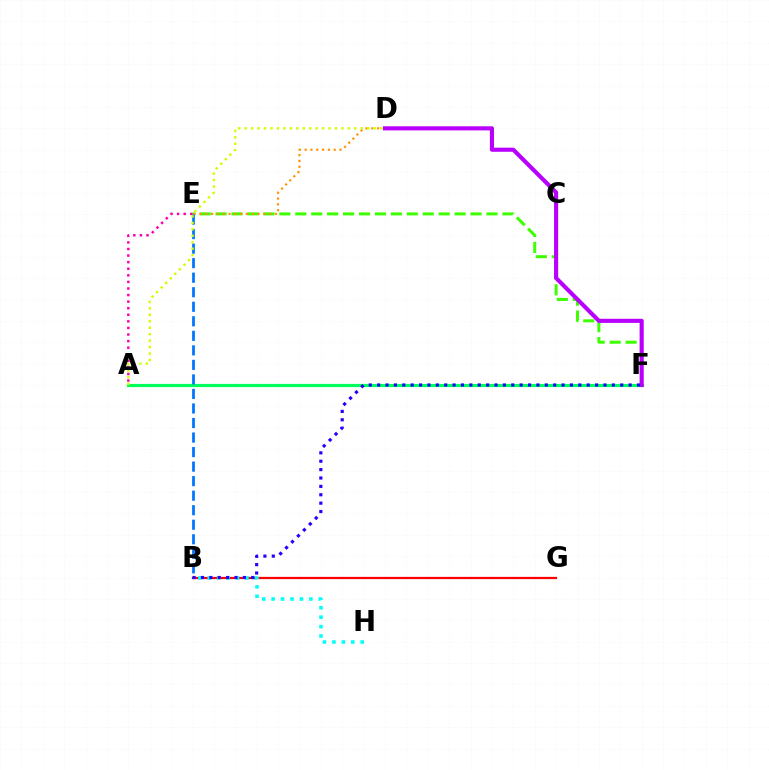{('B', 'G'): [{'color': '#ff0000', 'line_style': 'solid', 'thickness': 1.62}], ('E', 'F'): [{'color': '#3dff00', 'line_style': 'dashed', 'thickness': 2.16}], ('A', 'F'): [{'color': '#00ff5c', 'line_style': 'solid', 'thickness': 2.28}], ('A', 'E'): [{'color': '#ff00ac', 'line_style': 'dotted', 'thickness': 1.79}], ('D', 'E'): [{'color': '#ff9400', 'line_style': 'dotted', 'thickness': 1.58}], ('B', 'E'): [{'color': '#0074ff', 'line_style': 'dashed', 'thickness': 1.97}], ('A', 'D'): [{'color': '#d1ff00', 'line_style': 'dotted', 'thickness': 1.75}], ('D', 'F'): [{'color': '#b900ff', 'line_style': 'solid', 'thickness': 2.96}], ('B', 'H'): [{'color': '#00fff6', 'line_style': 'dotted', 'thickness': 2.56}], ('B', 'F'): [{'color': '#2500ff', 'line_style': 'dotted', 'thickness': 2.28}]}